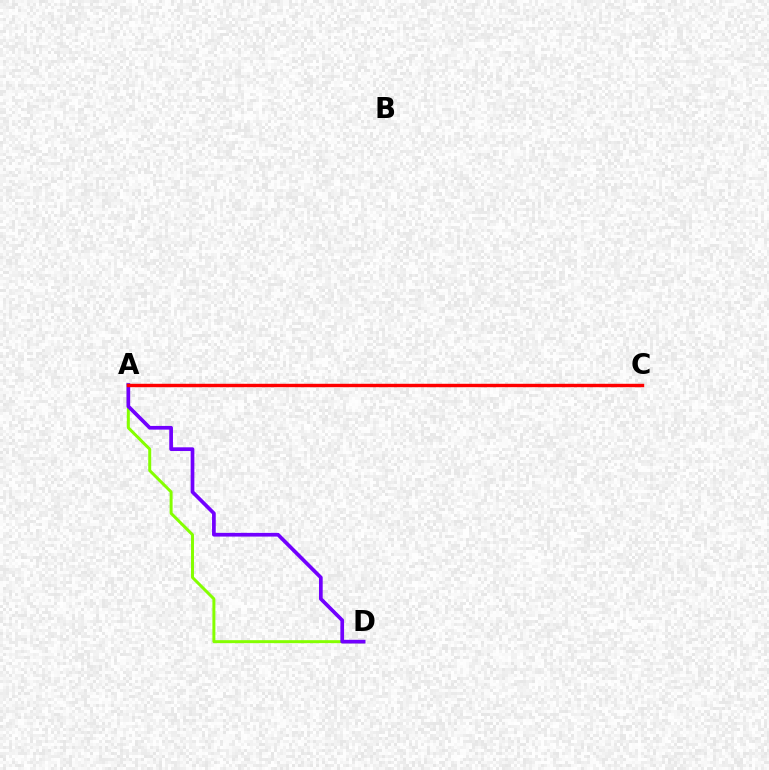{('A', 'C'): [{'color': '#00fff6', 'line_style': 'dashed', 'thickness': 2.06}, {'color': '#ff0000', 'line_style': 'solid', 'thickness': 2.46}], ('A', 'D'): [{'color': '#84ff00', 'line_style': 'solid', 'thickness': 2.14}, {'color': '#7200ff', 'line_style': 'solid', 'thickness': 2.66}]}